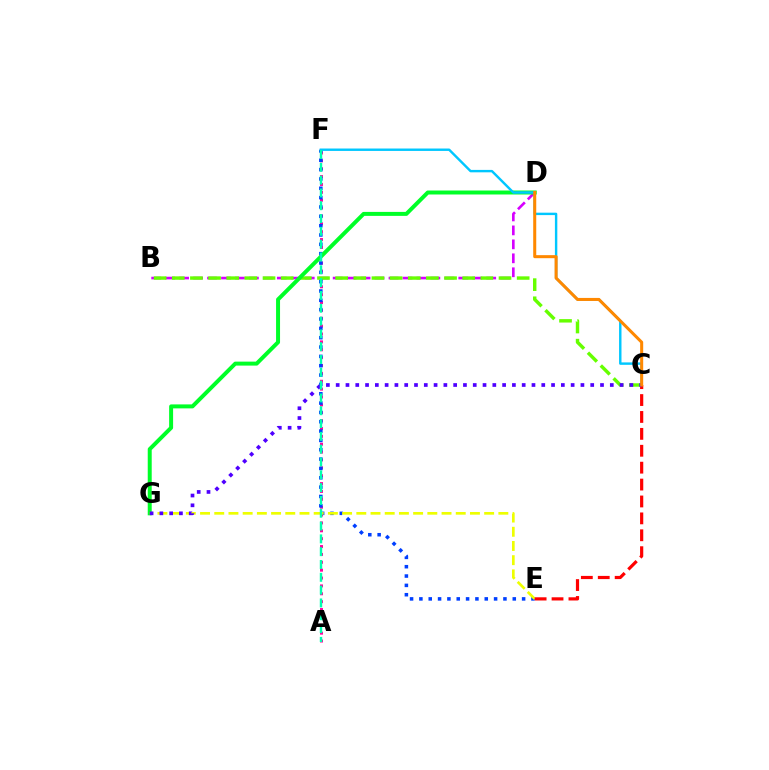{('A', 'F'): [{'color': '#ff00a0', 'line_style': 'dotted', 'thickness': 2.14}, {'color': '#00ffaf', 'line_style': 'dashed', 'thickness': 1.74}], ('B', 'D'): [{'color': '#d600ff', 'line_style': 'dashed', 'thickness': 1.9}], ('B', 'C'): [{'color': '#66ff00', 'line_style': 'dashed', 'thickness': 2.47}], ('E', 'F'): [{'color': '#003fff', 'line_style': 'dotted', 'thickness': 2.54}], ('D', 'G'): [{'color': '#00ff27', 'line_style': 'solid', 'thickness': 2.86}], ('C', 'F'): [{'color': '#00c7ff', 'line_style': 'solid', 'thickness': 1.74}], ('E', 'G'): [{'color': '#eeff00', 'line_style': 'dashed', 'thickness': 1.93}], ('C', 'E'): [{'color': '#ff0000', 'line_style': 'dashed', 'thickness': 2.3}], ('C', 'G'): [{'color': '#4f00ff', 'line_style': 'dotted', 'thickness': 2.66}], ('C', 'D'): [{'color': '#ff8800', 'line_style': 'solid', 'thickness': 2.19}]}